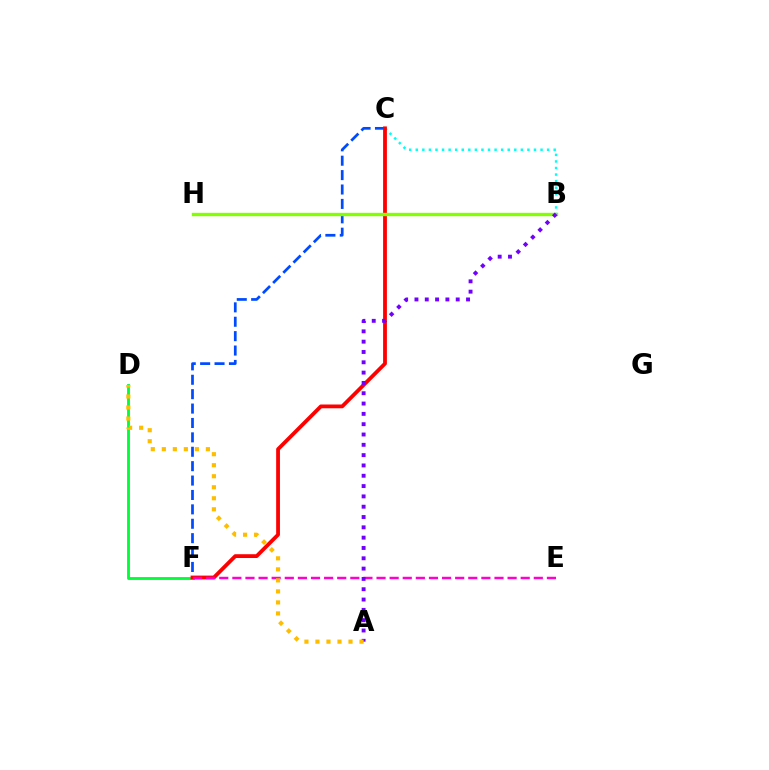{('B', 'C'): [{'color': '#00fff6', 'line_style': 'dotted', 'thickness': 1.78}], ('D', 'F'): [{'color': '#00ff39', 'line_style': 'solid', 'thickness': 2.08}], ('C', 'F'): [{'color': '#004bff', 'line_style': 'dashed', 'thickness': 1.96}, {'color': '#ff0000', 'line_style': 'solid', 'thickness': 2.73}], ('B', 'H'): [{'color': '#84ff00', 'line_style': 'solid', 'thickness': 2.43}], ('E', 'F'): [{'color': '#ff00cf', 'line_style': 'dashed', 'thickness': 1.78}], ('A', 'B'): [{'color': '#7200ff', 'line_style': 'dotted', 'thickness': 2.8}], ('A', 'D'): [{'color': '#ffbd00', 'line_style': 'dotted', 'thickness': 2.99}]}